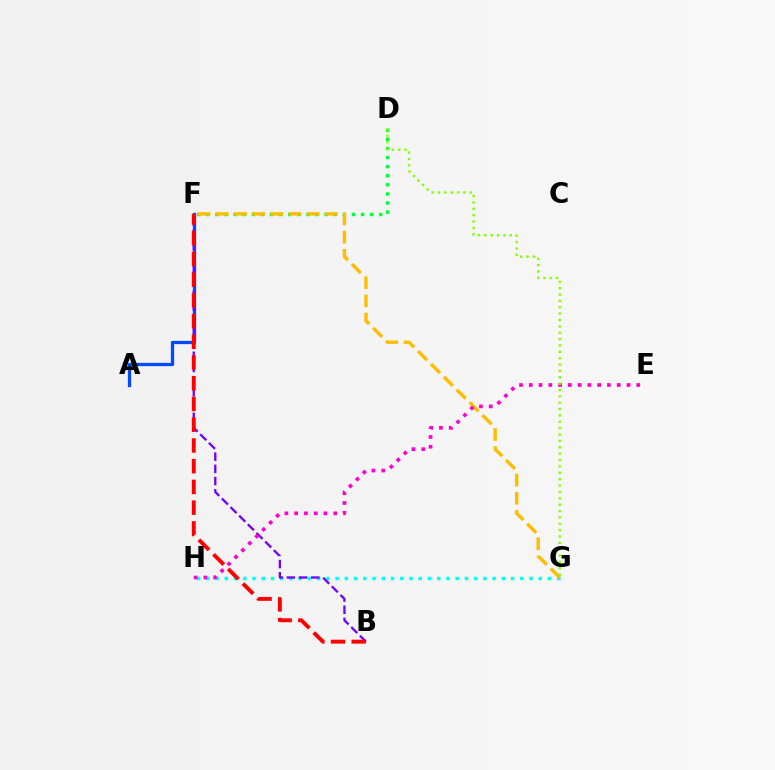{('D', 'F'): [{'color': '#00ff39', 'line_style': 'dotted', 'thickness': 2.47}], ('A', 'F'): [{'color': '#004bff', 'line_style': 'solid', 'thickness': 2.36}], ('G', 'H'): [{'color': '#00fff6', 'line_style': 'dotted', 'thickness': 2.51}], ('B', 'F'): [{'color': '#7200ff', 'line_style': 'dashed', 'thickness': 1.66}, {'color': '#ff0000', 'line_style': 'dashed', 'thickness': 2.82}], ('F', 'G'): [{'color': '#ffbd00', 'line_style': 'dashed', 'thickness': 2.47}], ('E', 'H'): [{'color': '#ff00cf', 'line_style': 'dotted', 'thickness': 2.65}], ('D', 'G'): [{'color': '#84ff00', 'line_style': 'dotted', 'thickness': 1.73}]}